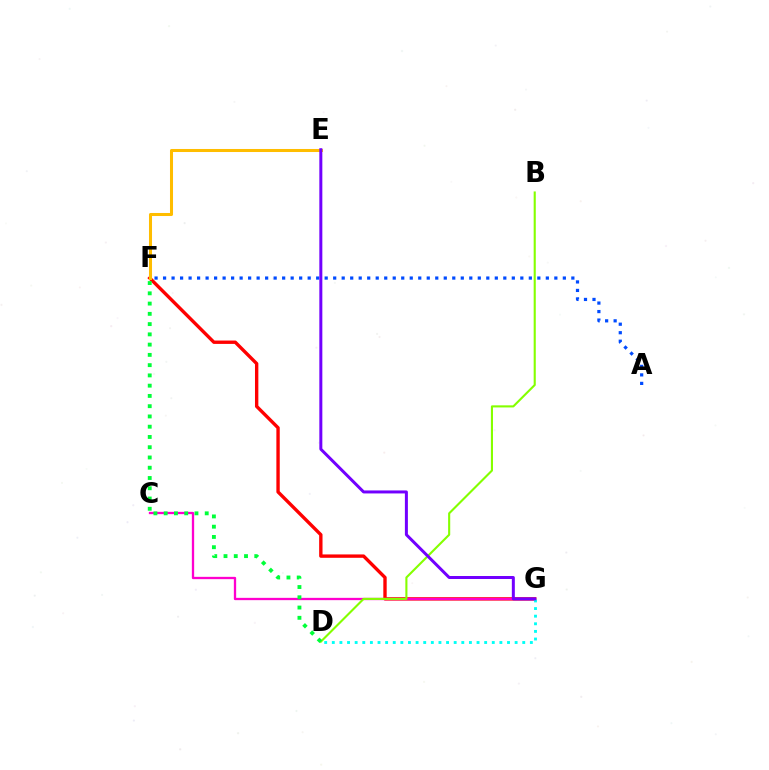{('F', 'G'): [{'color': '#ff0000', 'line_style': 'solid', 'thickness': 2.43}], ('E', 'F'): [{'color': '#ffbd00', 'line_style': 'solid', 'thickness': 2.18}], ('A', 'F'): [{'color': '#004bff', 'line_style': 'dotted', 'thickness': 2.31}], ('C', 'G'): [{'color': '#ff00cf', 'line_style': 'solid', 'thickness': 1.66}], ('B', 'D'): [{'color': '#84ff00', 'line_style': 'solid', 'thickness': 1.52}], ('D', 'G'): [{'color': '#00fff6', 'line_style': 'dotted', 'thickness': 2.07}], ('D', 'F'): [{'color': '#00ff39', 'line_style': 'dotted', 'thickness': 2.79}], ('E', 'G'): [{'color': '#7200ff', 'line_style': 'solid', 'thickness': 2.16}]}